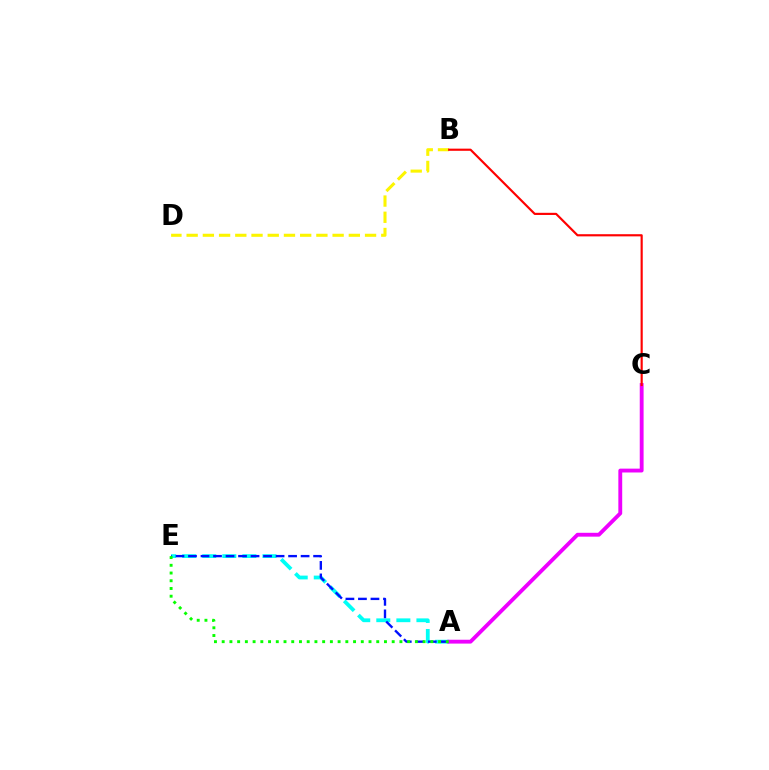{('A', 'E'): [{'color': '#00fff6', 'line_style': 'dashed', 'thickness': 2.73}, {'color': '#0010ff', 'line_style': 'dashed', 'thickness': 1.7}, {'color': '#08ff00', 'line_style': 'dotted', 'thickness': 2.1}], ('B', 'D'): [{'color': '#fcf500', 'line_style': 'dashed', 'thickness': 2.2}], ('A', 'C'): [{'color': '#ee00ff', 'line_style': 'solid', 'thickness': 2.77}], ('B', 'C'): [{'color': '#ff0000', 'line_style': 'solid', 'thickness': 1.56}]}